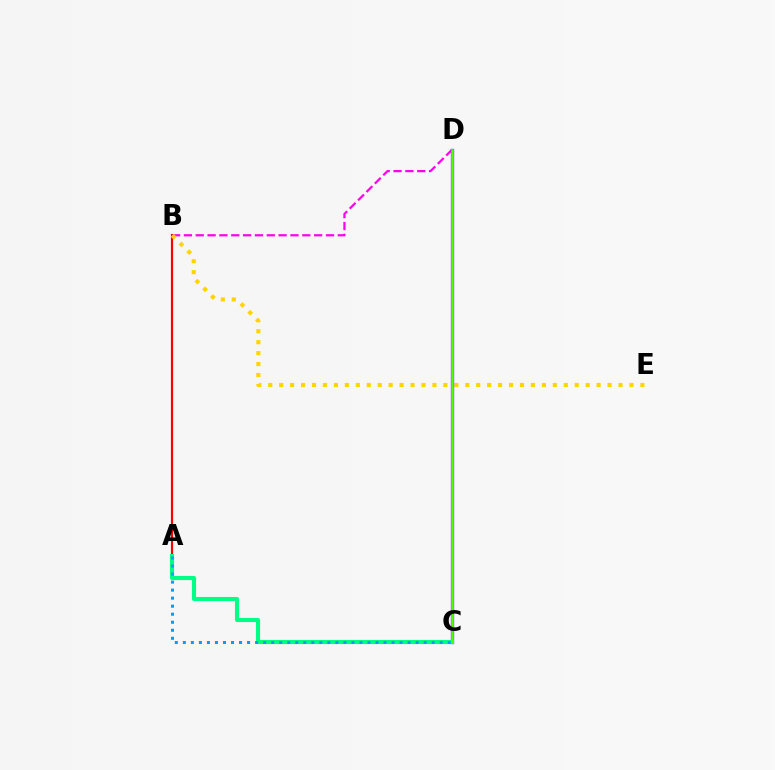{('B', 'D'): [{'color': '#ff00ed', 'line_style': 'dashed', 'thickness': 1.61}], ('A', 'B'): [{'color': '#ff0000', 'line_style': 'solid', 'thickness': 1.57}], ('B', 'E'): [{'color': '#ffd500', 'line_style': 'dotted', 'thickness': 2.97}], ('C', 'D'): [{'color': '#3700ff', 'line_style': 'solid', 'thickness': 2.35}, {'color': '#4fff00', 'line_style': 'solid', 'thickness': 1.97}], ('A', 'C'): [{'color': '#00ff86', 'line_style': 'solid', 'thickness': 2.94}, {'color': '#009eff', 'line_style': 'dotted', 'thickness': 2.18}]}